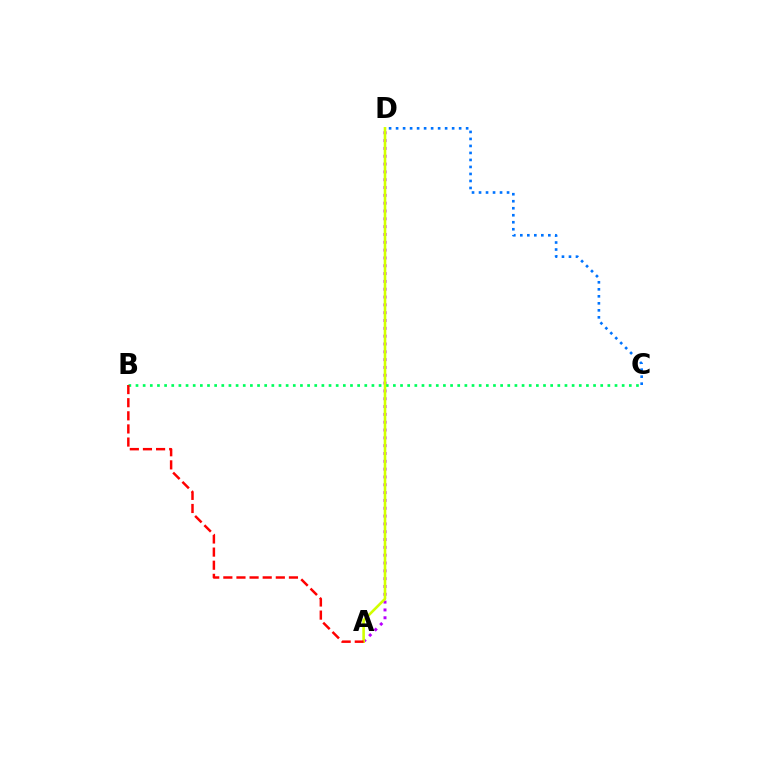{('A', 'D'): [{'color': '#b900ff', 'line_style': 'dotted', 'thickness': 2.13}, {'color': '#d1ff00', 'line_style': 'solid', 'thickness': 1.87}], ('B', 'C'): [{'color': '#00ff5c', 'line_style': 'dotted', 'thickness': 1.94}], ('C', 'D'): [{'color': '#0074ff', 'line_style': 'dotted', 'thickness': 1.9}], ('A', 'B'): [{'color': '#ff0000', 'line_style': 'dashed', 'thickness': 1.78}]}